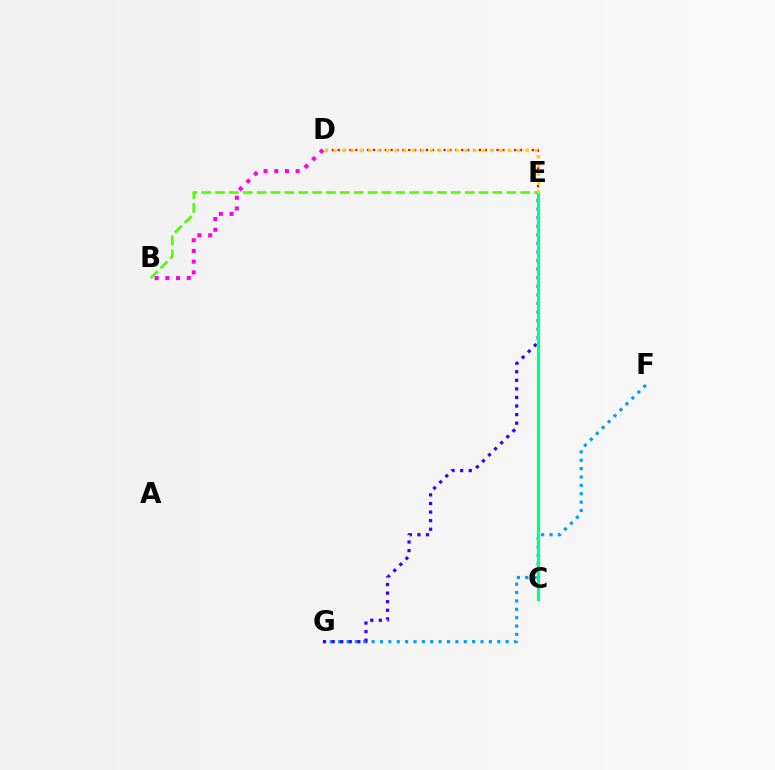{('F', 'G'): [{'color': '#009eff', 'line_style': 'dotted', 'thickness': 2.28}], ('D', 'E'): [{'color': '#ff0000', 'line_style': 'dotted', 'thickness': 1.6}, {'color': '#ffd500', 'line_style': 'dotted', 'thickness': 2.38}], ('B', 'D'): [{'color': '#ff00ed', 'line_style': 'dotted', 'thickness': 2.91}], ('B', 'E'): [{'color': '#4fff00', 'line_style': 'dashed', 'thickness': 1.88}], ('E', 'G'): [{'color': '#3700ff', 'line_style': 'dotted', 'thickness': 2.33}], ('C', 'E'): [{'color': '#00ff86', 'line_style': 'solid', 'thickness': 2.29}]}